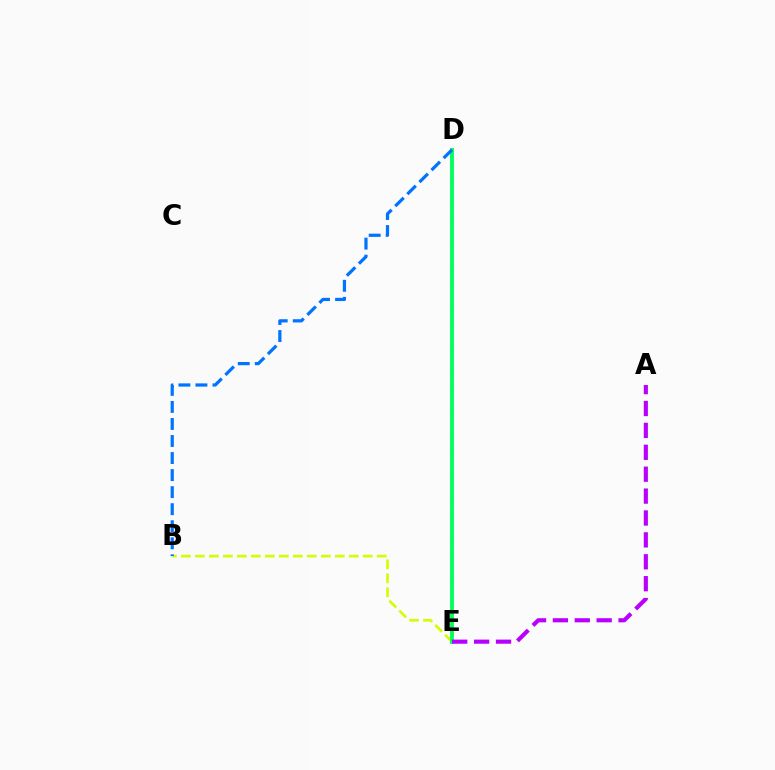{('B', 'E'): [{'color': '#d1ff00', 'line_style': 'dashed', 'thickness': 1.9}], ('D', 'E'): [{'color': '#ff0000', 'line_style': 'dotted', 'thickness': 1.57}, {'color': '#00ff5c', 'line_style': 'solid', 'thickness': 2.77}], ('B', 'D'): [{'color': '#0074ff', 'line_style': 'dashed', 'thickness': 2.32}], ('A', 'E'): [{'color': '#b900ff', 'line_style': 'dashed', 'thickness': 2.97}]}